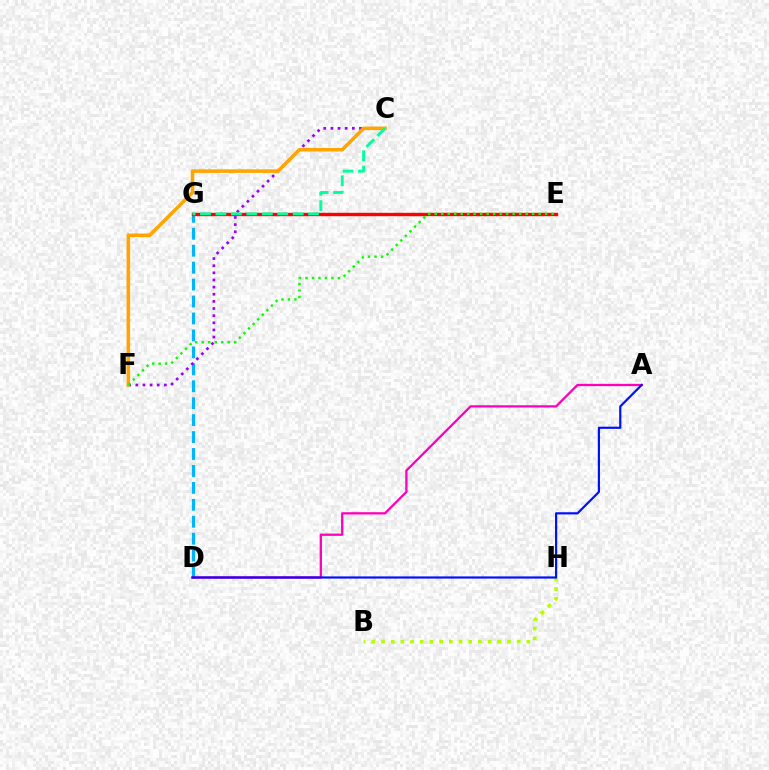{('D', 'G'): [{'color': '#00b5ff', 'line_style': 'dashed', 'thickness': 2.3}], ('B', 'H'): [{'color': '#b3ff00', 'line_style': 'dotted', 'thickness': 2.63}], ('E', 'G'): [{'color': '#ff0000', 'line_style': 'solid', 'thickness': 2.43}], ('C', 'F'): [{'color': '#9b00ff', 'line_style': 'dotted', 'thickness': 1.94}, {'color': '#ffa500', 'line_style': 'solid', 'thickness': 2.55}], ('A', 'D'): [{'color': '#ff00bd', 'line_style': 'solid', 'thickness': 1.64}, {'color': '#0010ff', 'line_style': 'solid', 'thickness': 1.57}], ('E', 'F'): [{'color': '#08ff00', 'line_style': 'dotted', 'thickness': 1.76}], ('C', 'G'): [{'color': '#00ff9d', 'line_style': 'dashed', 'thickness': 2.1}]}